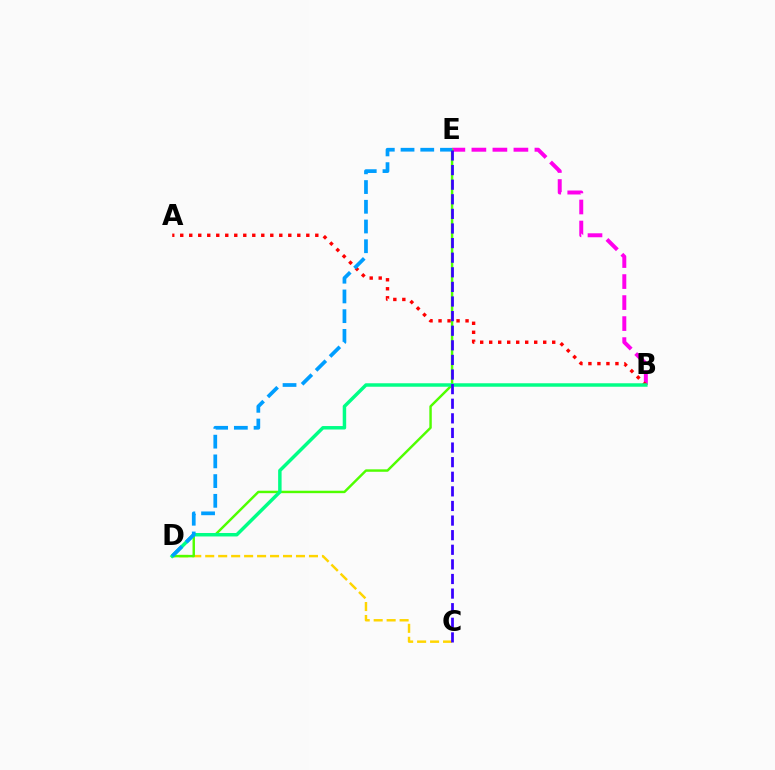{('B', 'E'): [{'color': '#ff00ed', 'line_style': 'dashed', 'thickness': 2.85}], ('C', 'D'): [{'color': '#ffd500', 'line_style': 'dashed', 'thickness': 1.76}], ('D', 'E'): [{'color': '#4fff00', 'line_style': 'solid', 'thickness': 1.76}, {'color': '#009eff', 'line_style': 'dashed', 'thickness': 2.68}], ('A', 'B'): [{'color': '#ff0000', 'line_style': 'dotted', 'thickness': 2.45}], ('B', 'D'): [{'color': '#00ff86', 'line_style': 'solid', 'thickness': 2.5}], ('C', 'E'): [{'color': '#3700ff', 'line_style': 'dashed', 'thickness': 1.98}]}